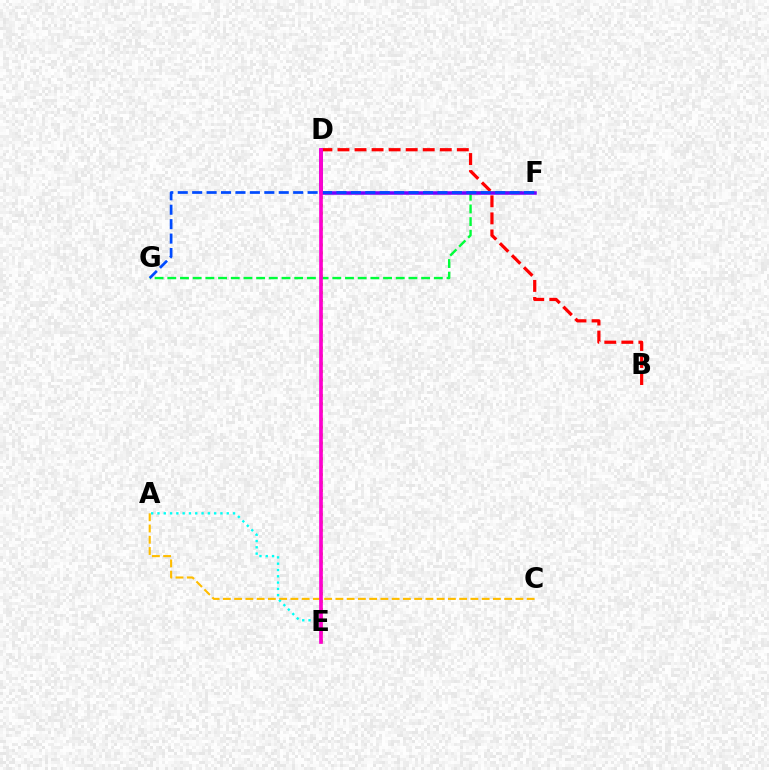{('D', 'E'): [{'color': '#84ff00', 'line_style': 'dotted', 'thickness': 2.15}, {'color': '#ff00cf', 'line_style': 'solid', 'thickness': 2.64}], ('B', 'D'): [{'color': '#ff0000', 'line_style': 'dashed', 'thickness': 2.32}], ('A', 'C'): [{'color': '#ffbd00', 'line_style': 'dashed', 'thickness': 1.53}], ('F', 'G'): [{'color': '#00ff39', 'line_style': 'dashed', 'thickness': 1.72}, {'color': '#004bff', 'line_style': 'dashed', 'thickness': 1.96}], ('D', 'F'): [{'color': '#7200ff', 'line_style': 'solid', 'thickness': 2.53}], ('A', 'E'): [{'color': '#00fff6', 'line_style': 'dotted', 'thickness': 1.71}]}